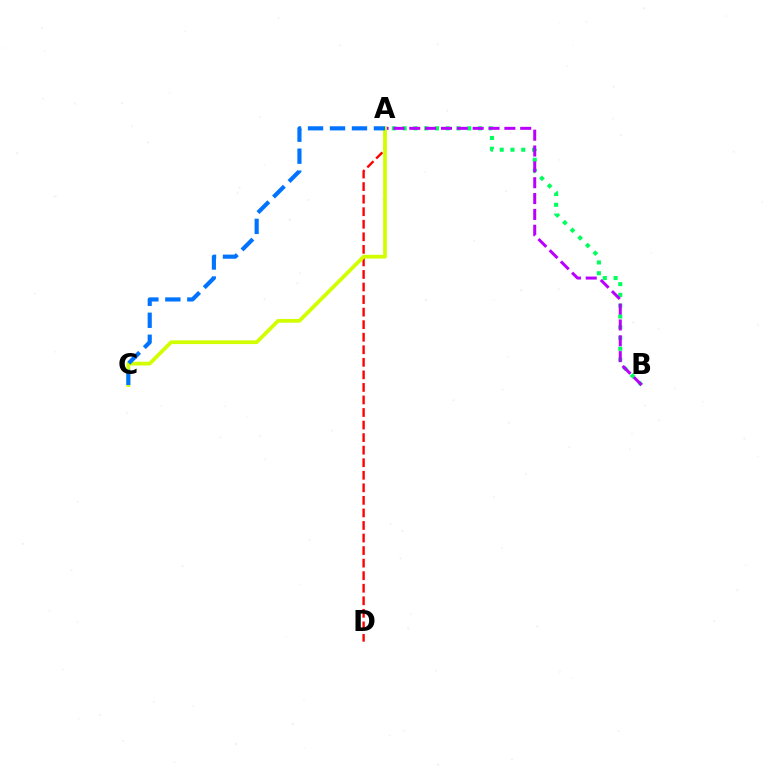{('A', 'B'): [{'color': '#00ff5c', 'line_style': 'dotted', 'thickness': 2.93}, {'color': '#b900ff', 'line_style': 'dashed', 'thickness': 2.15}], ('A', 'D'): [{'color': '#ff0000', 'line_style': 'dashed', 'thickness': 1.7}], ('A', 'C'): [{'color': '#d1ff00', 'line_style': 'solid', 'thickness': 2.7}, {'color': '#0074ff', 'line_style': 'dashed', 'thickness': 2.99}]}